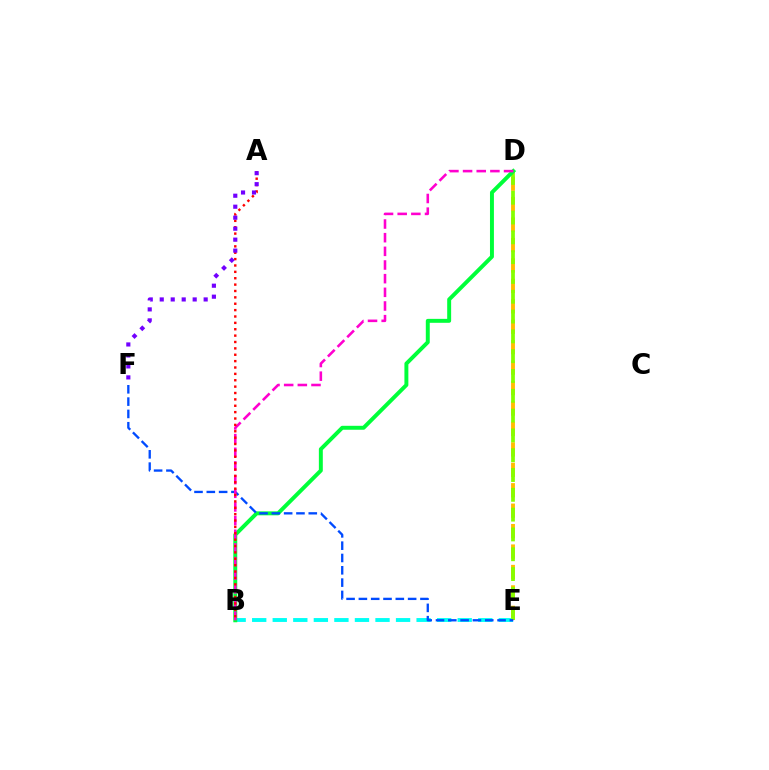{('D', 'E'): [{'color': '#ffbd00', 'line_style': 'dashed', 'thickness': 2.78}, {'color': '#84ff00', 'line_style': 'dashed', 'thickness': 2.69}], ('B', 'E'): [{'color': '#00fff6', 'line_style': 'dashed', 'thickness': 2.79}], ('B', 'D'): [{'color': '#00ff39', 'line_style': 'solid', 'thickness': 2.84}, {'color': '#ff00cf', 'line_style': 'dashed', 'thickness': 1.86}], ('E', 'F'): [{'color': '#004bff', 'line_style': 'dashed', 'thickness': 1.67}], ('A', 'B'): [{'color': '#ff0000', 'line_style': 'dotted', 'thickness': 1.73}], ('A', 'F'): [{'color': '#7200ff', 'line_style': 'dotted', 'thickness': 2.98}]}